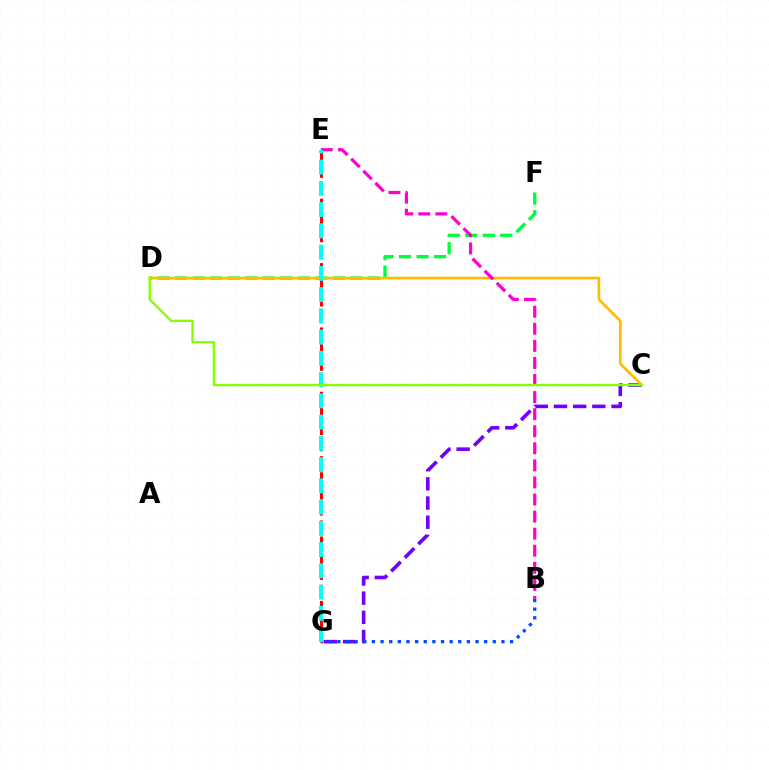{('C', 'G'): [{'color': '#7200ff', 'line_style': 'dashed', 'thickness': 2.6}], ('B', 'G'): [{'color': '#004bff', 'line_style': 'dotted', 'thickness': 2.35}], ('D', 'F'): [{'color': '#00ff39', 'line_style': 'dashed', 'thickness': 2.38}], ('C', 'D'): [{'color': '#ffbd00', 'line_style': 'solid', 'thickness': 1.93}, {'color': '#84ff00', 'line_style': 'solid', 'thickness': 1.71}], ('E', 'G'): [{'color': '#ff0000', 'line_style': 'dashed', 'thickness': 2.19}, {'color': '#00fff6', 'line_style': 'dashed', 'thickness': 2.89}], ('B', 'E'): [{'color': '#ff00cf', 'line_style': 'dashed', 'thickness': 2.32}]}